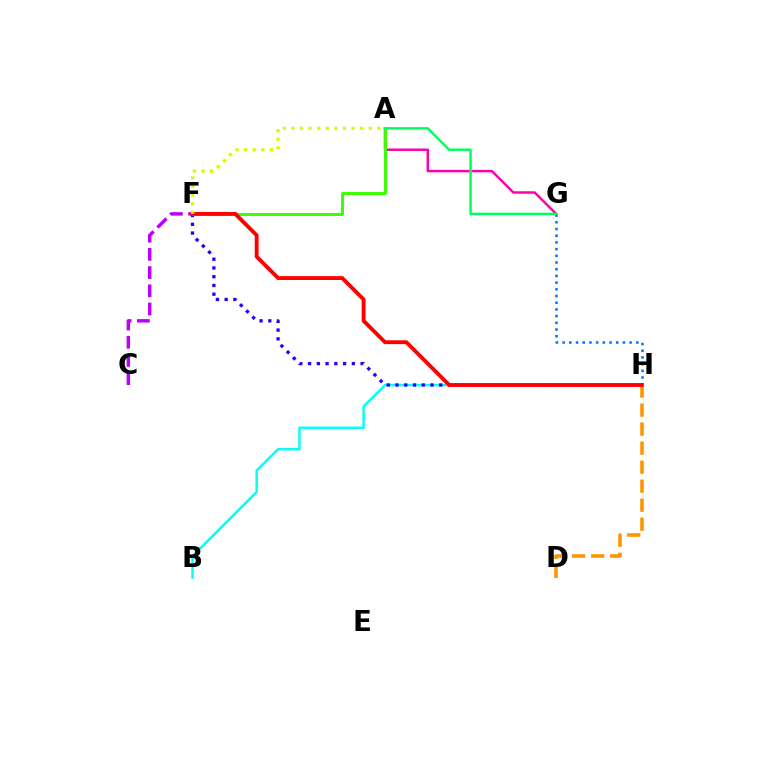{('A', 'G'): [{'color': '#ff00ac', 'line_style': 'solid', 'thickness': 1.77}, {'color': '#00ff5c', 'line_style': 'solid', 'thickness': 1.77}], ('C', 'F'): [{'color': '#b900ff', 'line_style': 'dashed', 'thickness': 2.47}], ('B', 'H'): [{'color': '#00fff6', 'line_style': 'solid', 'thickness': 1.76}], ('G', 'H'): [{'color': '#0074ff', 'line_style': 'dotted', 'thickness': 1.82}], ('F', 'H'): [{'color': '#2500ff', 'line_style': 'dotted', 'thickness': 2.38}, {'color': '#ff0000', 'line_style': 'solid', 'thickness': 2.79}], ('A', 'F'): [{'color': '#3dff00', 'line_style': 'solid', 'thickness': 2.13}, {'color': '#d1ff00', 'line_style': 'dotted', 'thickness': 2.33}], ('D', 'H'): [{'color': '#ff9400', 'line_style': 'dashed', 'thickness': 2.58}]}